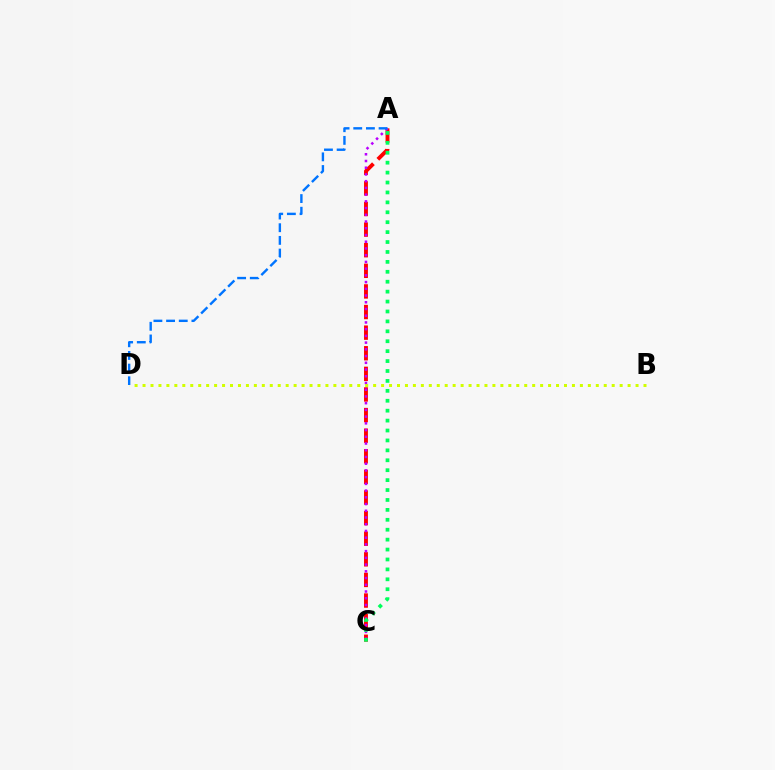{('A', 'C'): [{'color': '#ff0000', 'line_style': 'dashed', 'thickness': 2.8}, {'color': '#b900ff', 'line_style': 'dotted', 'thickness': 1.83}, {'color': '#00ff5c', 'line_style': 'dotted', 'thickness': 2.7}], ('B', 'D'): [{'color': '#d1ff00', 'line_style': 'dotted', 'thickness': 2.16}], ('A', 'D'): [{'color': '#0074ff', 'line_style': 'dashed', 'thickness': 1.72}]}